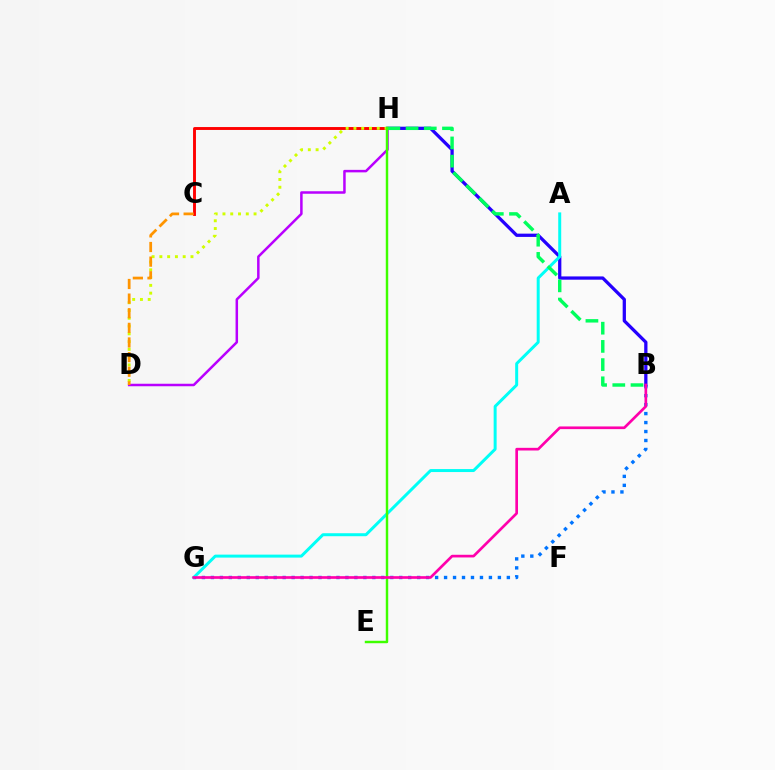{('B', 'G'): [{'color': '#0074ff', 'line_style': 'dotted', 'thickness': 2.44}, {'color': '#ff00ac', 'line_style': 'solid', 'thickness': 1.93}], ('C', 'H'): [{'color': '#ff0000', 'line_style': 'solid', 'thickness': 2.09}], ('B', 'H'): [{'color': '#2500ff', 'line_style': 'solid', 'thickness': 2.35}, {'color': '#00ff5c', 'line_style': 'dashed', 'thickness': 2.47}], ('D', 'H'): [{'color': '#b900ff', 'line_style': 'solid', 'thickness': 1.8}, {'color': '#d1ff00', 'line_style': 'dotted', 'thickness': 2.11}], ('A', 'G'): [{'color': '#00fff6', 'line_style': 'solid', 'thickness': 2.15}], ('E', 'H'): [{'color': '#3dff00', 'line_style': 'solid', 'thickness': 1.76}], ('C', 'D'): [{'color': '#ff9400', 'line_style': 'dashed', 'thickness': 1.99}]}